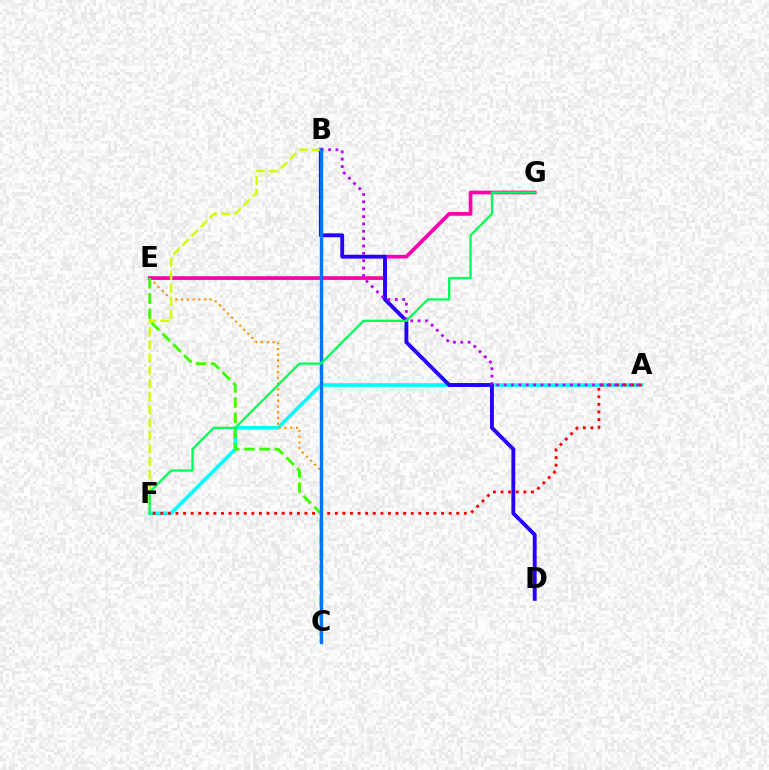{('A', 'F'): [{'color': '#00fff6', 'line_style': 'solid', 'thickness': 2.61}, {'color': '#ff0000', 'line_style': 'dotted', 'thickness': 2.06}], ('C', 'E'): [{'color': '#ff9400', 'line_style': 'dotted', 'thickness': 1.56}, {'color': '#3dff00', 'line_style': 'dashed', 'thickness': 2.06}], ('E', 'G'): [{'color': '#ff00ac', 'line_style': 'solid', 'thickness': 2.66}], ('B', 'D'): [{'color': '#2500ff', 'line_style': 'solid', 'thickness': 2.78}], ('A', 'B'): [{'color': '#b900ff', 'line_style': 'dotted', 'thickness': 2.0}], ('B', 'F'): [{'color': '#d1ff00', 'line_style': 'dashed', 'thickness': 1.76}], ('B', 'C'): [{'color': '#0074ff', 'line_style': 'solid', 'thickness': 2.45}], ('F', 'G'): [{'color': '#00ff5c', 'line_style': 'solid', 'thickness': 1.67}]}